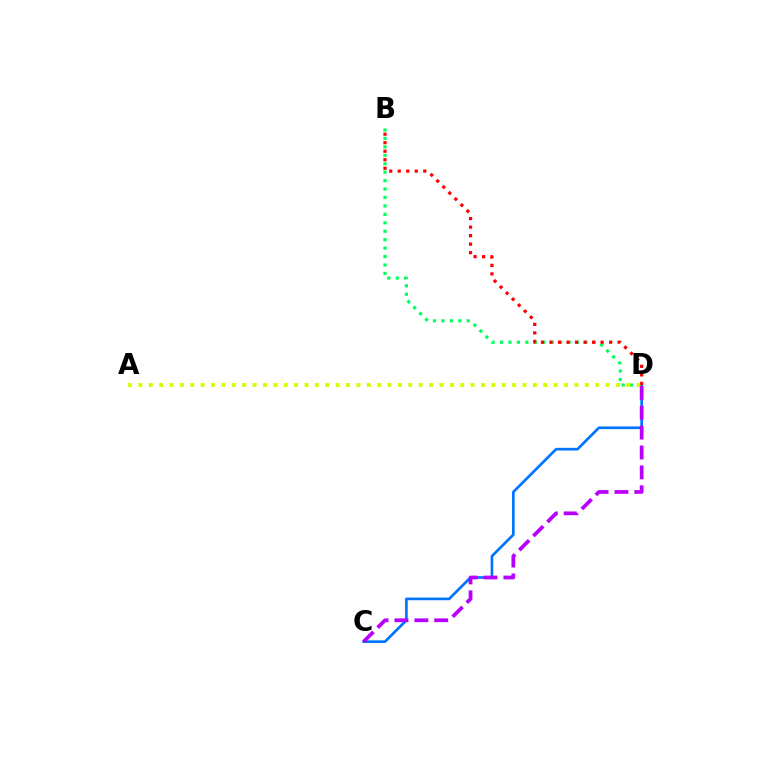{('B', 'D'): [{'color': '#00ff5c', 'line_style': 'dotted', 'thickness': 2.29}, {'color': '#ff0000', 'line_style': 'dotted', 'thickness': 2.32}], ('C', 'D'): [{'color': '#0074ff', 'line_style': 'solid', 'thickness': 1.93}, {'color': '#b900ff', 'line_style': 'dashed', 'thickness': 2.7}], ('A', 'D'): [{'color': '#d1ff00', 'line_style': 'dotted', 'thickness': 2.82}]}